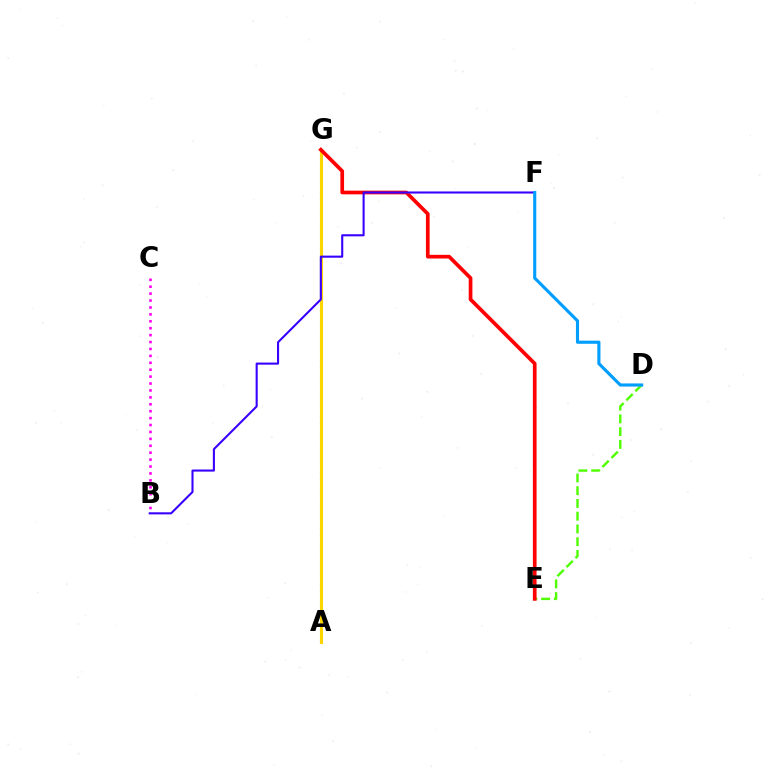{('A', 'G'): [{'color': '#00ff86', 'line_style': 'dotted', 'thickness': 1.52}, {'color': '#ffd500', 'line_style': 'solid', 'thickness': 2.23}], ('D', 'E'): [{'color': '#4fff00', 'line_style': 'dashed', 'thickness': 1.73}], ('E', 'G'): [{'color': '#ff0000', 'line_style': 'solid', 'thickness': 2.66}], ('B', 'C'): [{'color': '#ff00ed', 'line_style': 'dotted', 'thickness': 1.88}], ('B', 'F'): [{'color': '#3700ff', 'line_style': 'solid', 'thickness': 1.5}], ('D', 'F'): [{'color': '#009eff', 'line_style': 'solid', 'thickness': 2.24}]}